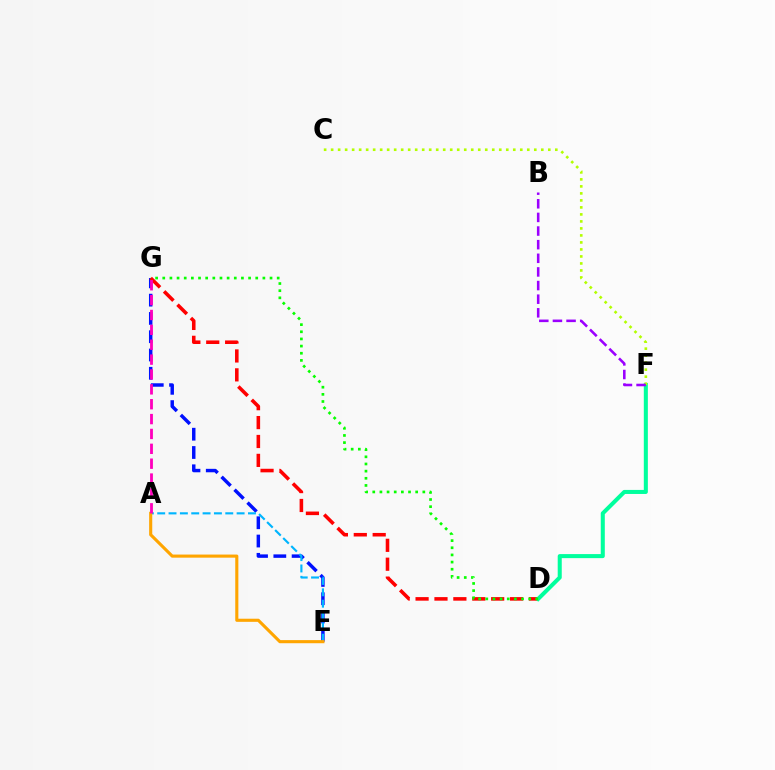{('E', 'G'): [{'color': '#0010ff', 'line_style': 'dashed', 'thickness': 2.48}], ('D', 'G'): [{'color': '#ff0000', 'line_style': 'dashed', 'thickness': 2.57}, {'color': '#08ff00', 'line_style': 'dotted', 'thickness': 1.94}], ('D', 'F'): [{'color': '#00ff9d', 'line_style': 'solid', 'thickness': 2.91}], ('A', 'E'): [{'color': '#00b5ff', 'line_style': 'dashed', 'thickness': 1.54}, {'color': '#ffa500', 'line_style': 'solid', 'thickness': 2.24}], ('C', 'F'): [{'color': '#b3ff00', 'line_style': 'dotted', 'thickness': 1.9}], ('A', 'G'): [{'color': '#ff00bd', 'line_style': 'dashed', 'thickness': 2.02}], ('B', 'F'): [{'color': '#9b00ff', 'line_style': 'dashed', 'thickness': 1.85}]}